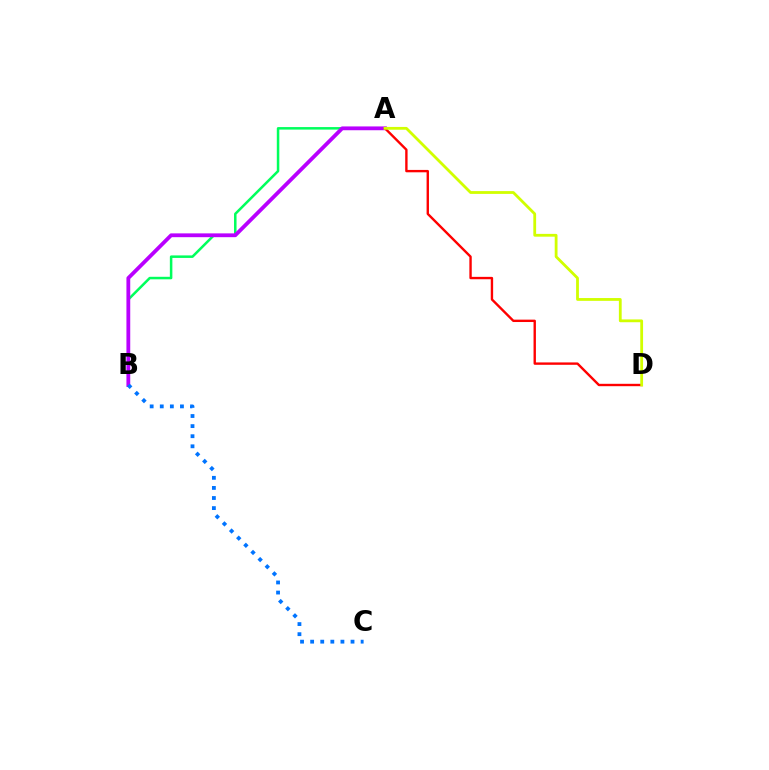{('A', 'B'): [{'color': '#00ff5c', 'line_style': 'solid', 'thickness': 1.81}, {'color': '#b900ff', 'line_style': 'solid', 'thickness': 2.74}], ('A', 'D'): [{'color': '#ff0000', 'line_style': 'solid', 'thickness': 1.72}, {'color': '#d1ff00', 'line_style': 'solid', 'thickness': 2.01}], ('B', 'C'): [{'color': '#0074ff', 'line_style': 'dotted', 'thickness': 2.74}]}